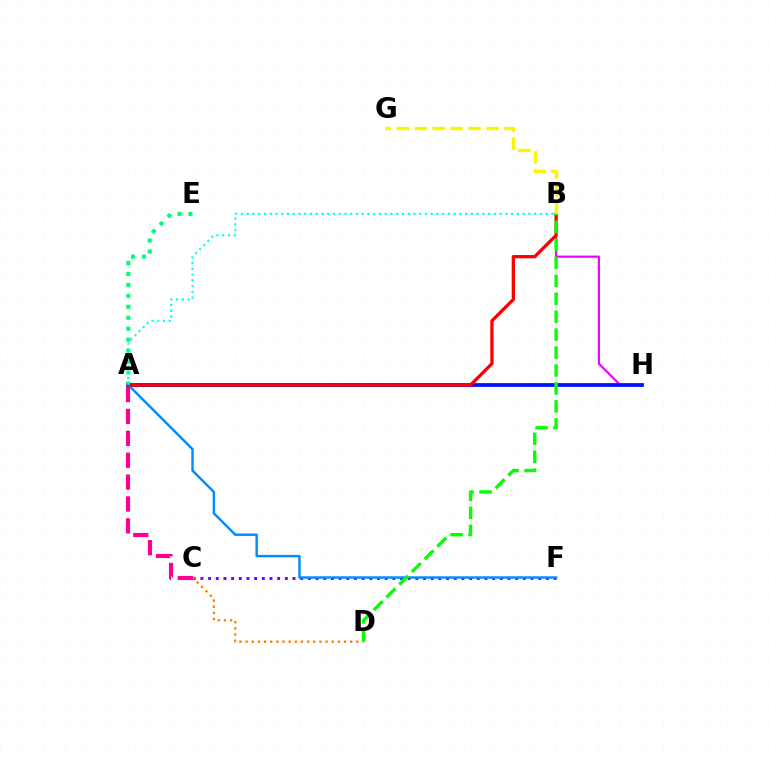{('C', 'F'): [{'color': '#7200ff', 'line_style': 'dotted', 'thickness': 2.09}], ('A', 'H'): [{'color': '#84ff00', 'line_style': 'dotted', 'thickness': 1.64}, {'color': '#0010ff', 'line_style': 'solid', 'thickness': 2.69}], ('B', 'H'): [{'color': '#ee00ff', 'line_style': 'solid', 'thickness': 1.57}], ('A', 'E'): [{'color': '#00ff74', 'line_style': 'dotted', 'thickness': 2.98}], ('A', 'F'): [{'color': '#008cff', 'line_style': 'solid', 'thickness': 1.75}], ('A', 'B'): [{'color': '#ff0000', 'line_style': 'solid', 'thickness': 2.36}, {'color': '#00fff6', 'line_style': 'dotted', 'thickness': 1.56}], ('B', 'G'): [{'color': '#fcf500', 'line_style': 'dashed', 'thickness': 2.44}], ('C', 'D'): [{'color': '#ff7c00', 'line_style': 'dotted', 'thickness': 1.67}], ('B', 'D'): [{'color': '#08ff00', 'line_style': 'dashed', 'thickness': 2.44}], ('A', 'C'): [{'color': '#ff0094', 'line_style': 'dashed', 'thickness': 2.97}]}